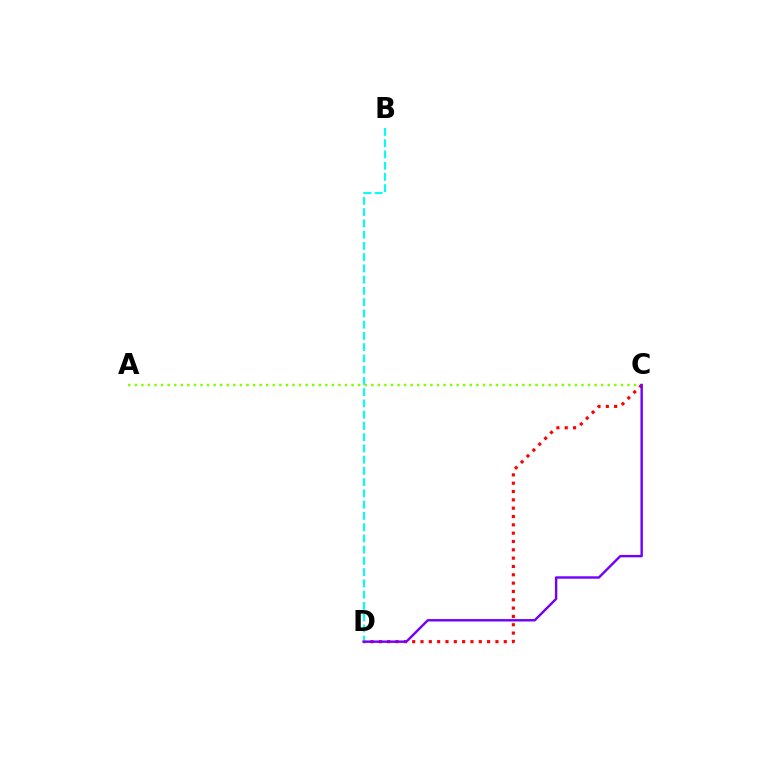{('A', 'C'): [{'color': '#84ff00', 'line_style': 'dotted', 'thickness': 1.78}], ('C', 'D'): [{'color': '#ff0000', 'line_style': 'dotted', 'thickness': 2.26}, {'color': '#7200ff', 'line_style': 'solid', 'thickness': 1.74}], ('B', 'D'): [{'color': '#00fff6', 'line_style': 'dashed', 'thickness': 1.53}]}